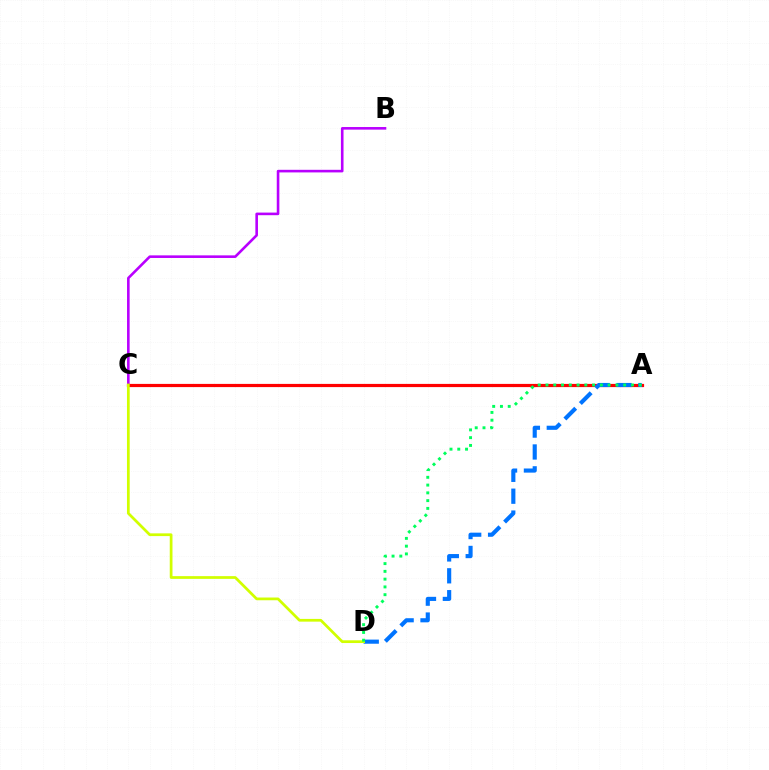{('B', 'C'): [{'color': '#b900ff', 'line_style': 'solid', 'thickness': 1.88}], ('A', 'C'): [{'color': '#ff0000', 'line_style': 'solid', 'thickness': 2.3}], ('A', 'D'): [{'color': '#0074ff', 'line_style': 'dashed', 'thickness': 2.97}, {'color': '#00ff5c', 'line_style': 'dotted', 'thickness': 2.11}], ('C', 'D'): [{'color': '#d1ff00', 'line_style': 'solid', 'thickness': 1.97}]}